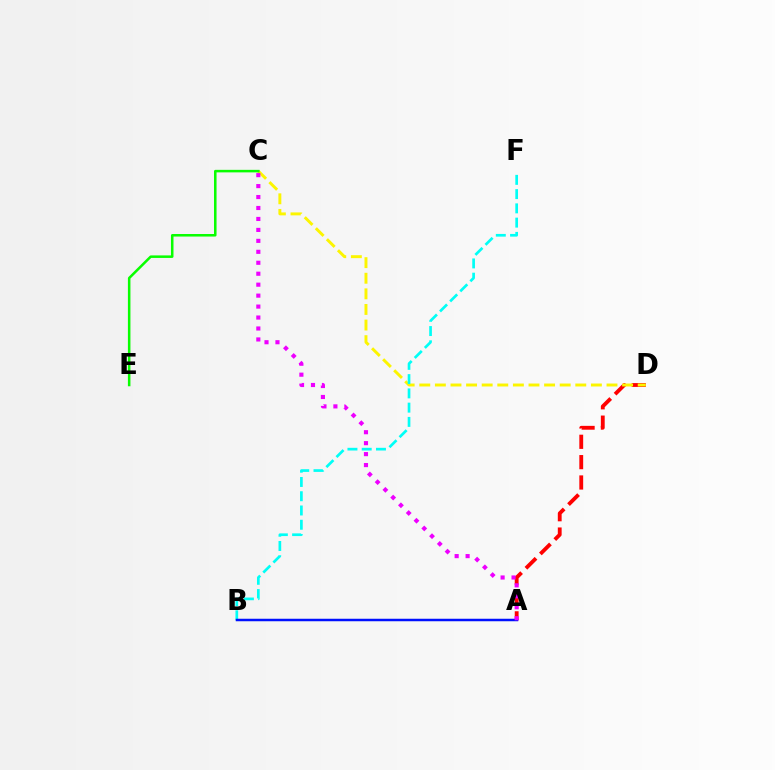{('A', 'D'): [{'color': '#ff0000', 'line_style': 'dashed', 'thickness': 2.76}], ('C', 'D'): [{'color': '#fcf500', 'line_style': 'dashed', 'thickness': 2.12}], ('C', 'E'): [{'color': '#08ff00', 'line_style': 'solid', 'thickness': 1.82}], ('B', 'F'): [{'color': '#00fff6', 'line_style': 'dashed', 'thickness': 1.94}], ('A', 'B'): [{'color': '#0010ff', 'line_style': 'solid', 'thickness': 1.79}], ('A', 'C'): [{'color': '#ee00ff', 'line_style': 'dotted', 'thickness': 2.98}]}